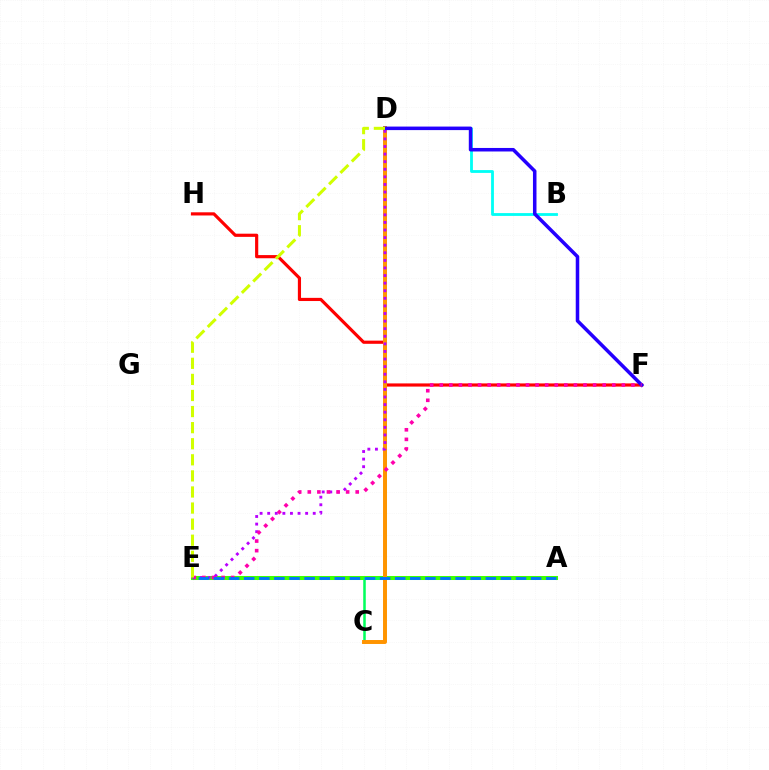{('A', 'E'): [{'color': '#3dff00', 'line_style': 'solid', 'thickness': 2.9}, {'color': '#0074ff', 'line_style': 'dashed', 'thickness': 2.05}], ('F', 'H'): [{'color': '#ff0000', 'line_style': 'solid', 'thickness': 2.28}], ('C', 'D'): [{'color': '#00ff5c', 'line_style': 'solid', 'thickness': 1.81}, {'color': '#ff9400', 'line_style': 'solid', 'thickness': 2.85}], ('B', 'D'): [{'color': '#00fff6', 'line_style': 'solid', 'thickness': 2.03}], ('D', 'E'): [{'color': '#b900ff', 'line_style': 'dotted', 'thickness': 2.06}, {'color': '#d1ff00', 'line_style': 'dashed', 'thickness': 2.18}], ('D', 'F'): [{'color': '#2500ff', 'line_style': 'solid', 'thickness': 2.54}], ('E', 'F'): [{'color': '#ff00ac', 'line_style': 'dotted', 'thickness': 2.6}]}